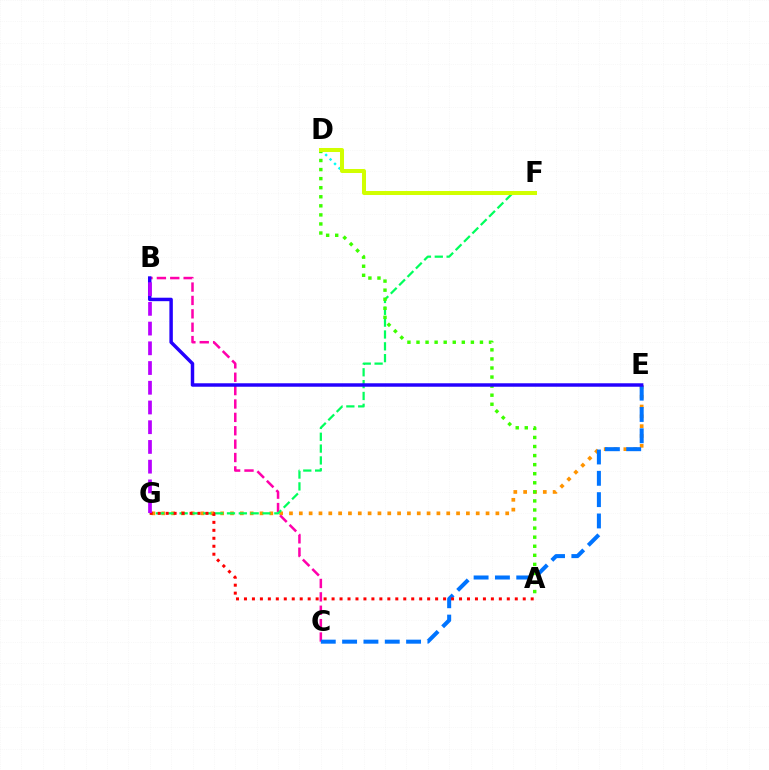{('D', 'F'): [{'color': '#00fff6', 'line_style': 'dotted', 'thickness': 1.71}, {'color': '#d1ff00', 'line_style': 'solid', 'thickness': 2.89}], ('E', 'G'): [{'color': '#ff9400', 'line_style': 'dotted', 'thickness': 2.67}], ('B', 'C'): [{'color': '#ff00ac', 'line_style': 'dashed', 'thickness': 1.82}], ('F', 'G'): [{'color': '#00ff5c', 'line_style': 'dashed', 'thickness': 1.61}], ('C', 'E'): [{'color': '#0074ff', 'line_style': 'dashed', 'thickness': 2.9}], ('A', 'D'): [{'color': '#3dff00', 'line_style': 'dotted', 'thickness': 2.46}], ('A', 'G'): [{'color': '#ff0000', 'line_style': 'dotted', 'thickness': 2.16}], ('B', 'E'): [{'color': '#2500ff', 'line_style': 'solid', 'thickness': 2.49}], ('B', 'G'): [{'color': '#b900ff', 'line_style': 'dashed', 'thickness': 2.68}]}